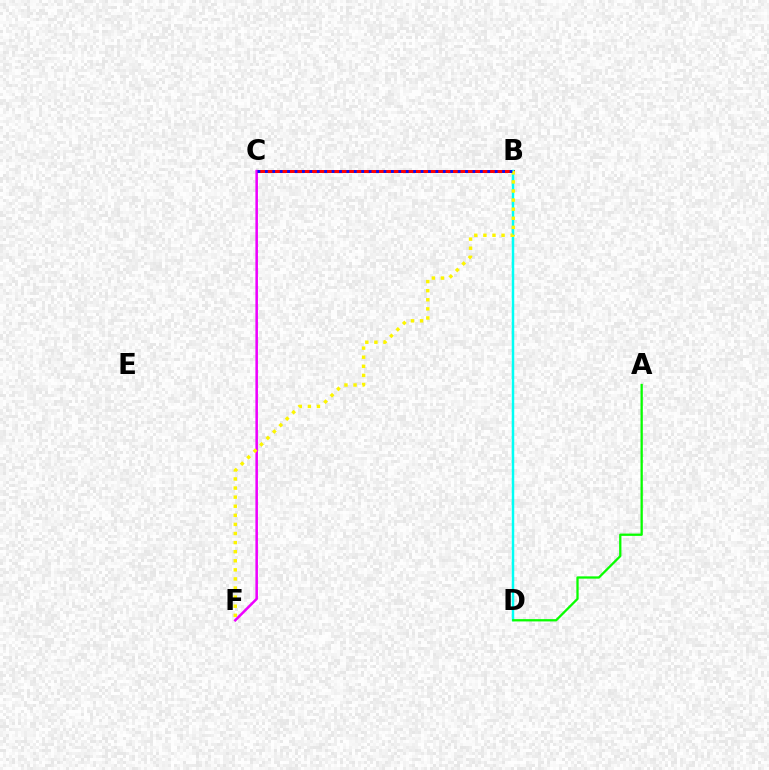{('B', 'C'): [{'color': '#ff0000', 'line_style': 'solid', 'thickness': 2.16}, {'color': '#0010ff', 'line_style': 'dotted', 'thickness': 2.01}], ('C', 'F'): [{'color': '#ee00ff', 'line_style': 'solid', 'thickness': 1.83}], ('B', 'D'): [{'color': '#00fff6', 'line_style': 'solid', 'thickness': 1.78}], ('B', 'F'): [{'color': '#fcf500', 'line_style': 'dotted', 'thickness': 2.47}], ('A', 'D'): [{'color': '#08ff00', 'line_style': 'solid', 'thickness': 1.65}]}